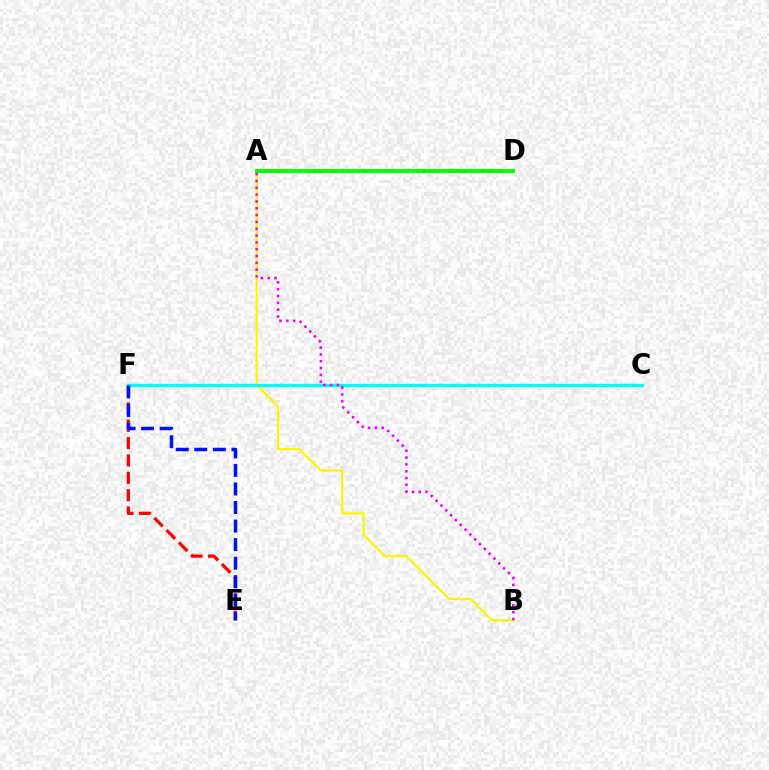{('A', 'B'): [{'color': '#fcf500', 'line_style': 'solid', 'thickness': 1.59}, {'color': '#ee00ff', 'line_style': 'dotted', 'thickness': 1.85}], ('E', 'F'): [{'color': '#ff0000', 'line_style': 'dashed', 'thickness': 2.36}, {'color': '#0010ff', 'line_style': 'dashed', 'thickness': 2.52}], ('A', 'D'): [{'color': '#08ff00', 'line_style': 'solid', 'thickness': 2.89}], ('C', 'F'): [{'color': '#00fff6', 'line_style': 'solid', 'thickness': 2.42}]}